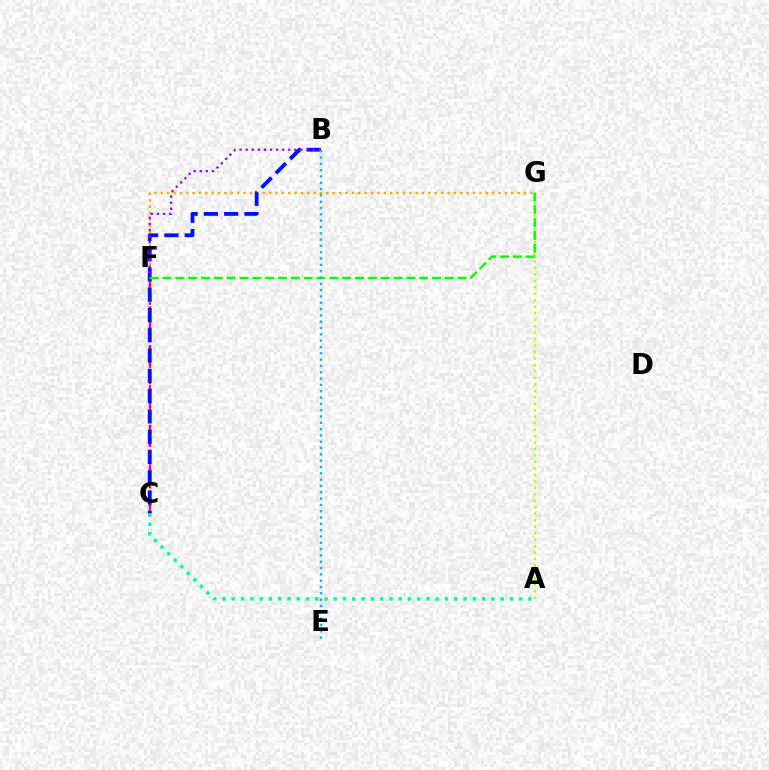{('F', 'G'): [{'color': '#ffa500', 'line_style': 'dotted', 'thickness': 1.73}, {'color': '#08ff00', 'line_style': 'dashed', 'thickness': 1.74}], ('A', 'C'): [{'color': '#00ff9d', 'line_style': 'dotted', 'thickness': 2.52}], ('C', 'F'): [{'color': '#ff00bd', 'line_style': 'dashed', 'thickness': 1.79}, {'color': '#ff0000', 'line_style': 'dotted', 'thickness': 1.66}], ('B', 'C'): [{'color': '#0010ff', 'line_style': 'dashed', 'thickness': 2.76}], ('B', 'F'): [{'color': '#9b00ff', 'line_style': 'dotted', 'thickness': 1.65}], ('A', 'G'): [{'color': '#b3ff00', 'line_style': 'dotted', 'thickness': 1.76}], ('B', 'E'): [{'color': '#00b5ff', 'line_style': 'dotted', 'thickness': 1.72}]}